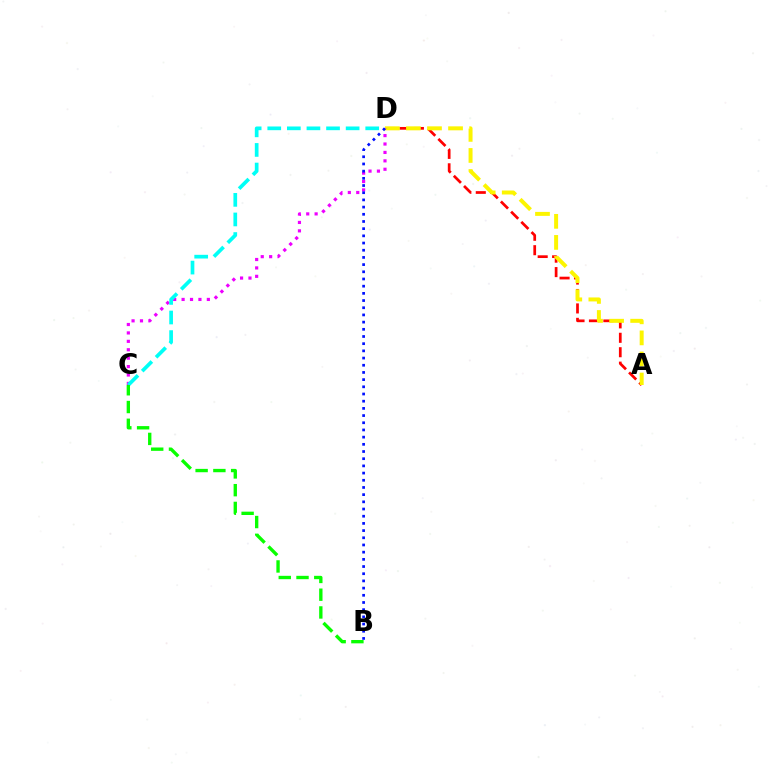{('A', 'D'): [{'color': '#ff0000', 'line_style': 'dashed', 'thickness': 1.96}, {'color': '#fcf500', 'line_style': 'dashed', 'thickness': 2.86}], ('C', 'D'): [{'color': '#ee00ff', 'line_style': 'dotted', 'thickness': 2.29}, {'color': '#00fff6', 'line_style': 'dashed', 'thickness': 2.66}], ('B', 'D'): [{'color': '#0010ff', 'line_style': 'dotted', 'thickness': 1.95}], ('B', 'C'): [{'color': '#08ff00', 'line_style': 'dashed', 'thickness': 2.41}]}